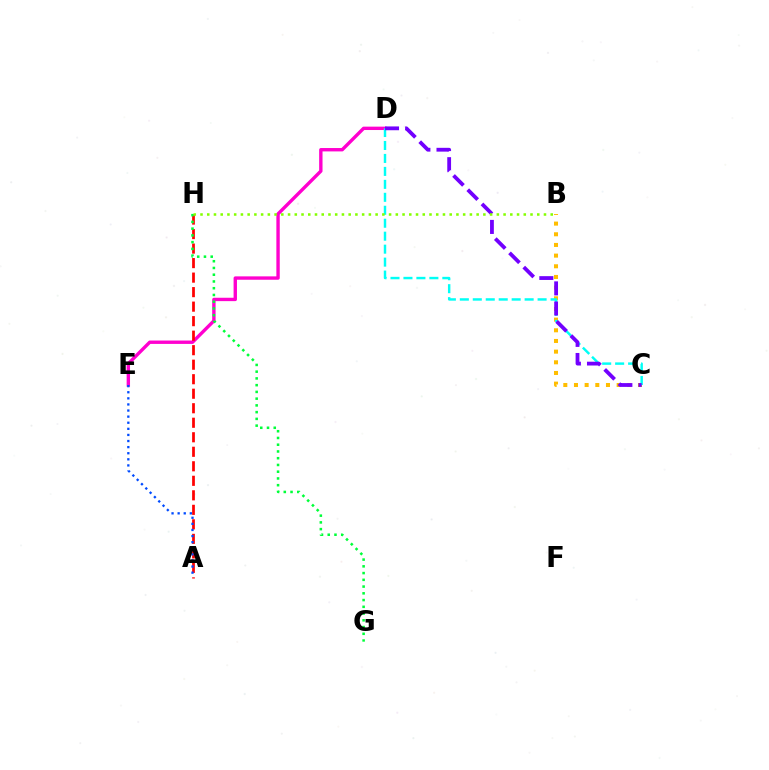{('D', 'E'): [{'color': '#ff00cf', 'line_style': 'solid', 'thickness': 2.43}], ('B', 'C'): [{'color': '#ffbd00', 'line_style': 'dotted', 'thickness': 2.9}], ('C', 'D'): [{'color': '#00fff6', 'line_style': 'dashed', 'thickness': 1.76}, {'color': '#7200ff', 'line_style': 'dashed', 'thickness': 2.73}], ('A', 'H'): [{'color': '#ff0000', 'line_style': 'dashed', 'thickness': 1.97}], ('A', 'E'): [{'color': '#004bff', 'line_style': 'dotted', 'thickness': 1.66}], ('G', 'H'): [{'color': '#00ff39', 'line_style': 'dotted', 'thickness': 1.83}], ('B', 'H'): [{'color': '#84ff00', 'line_style': 'dotted', 'thickness': 1.83}]}